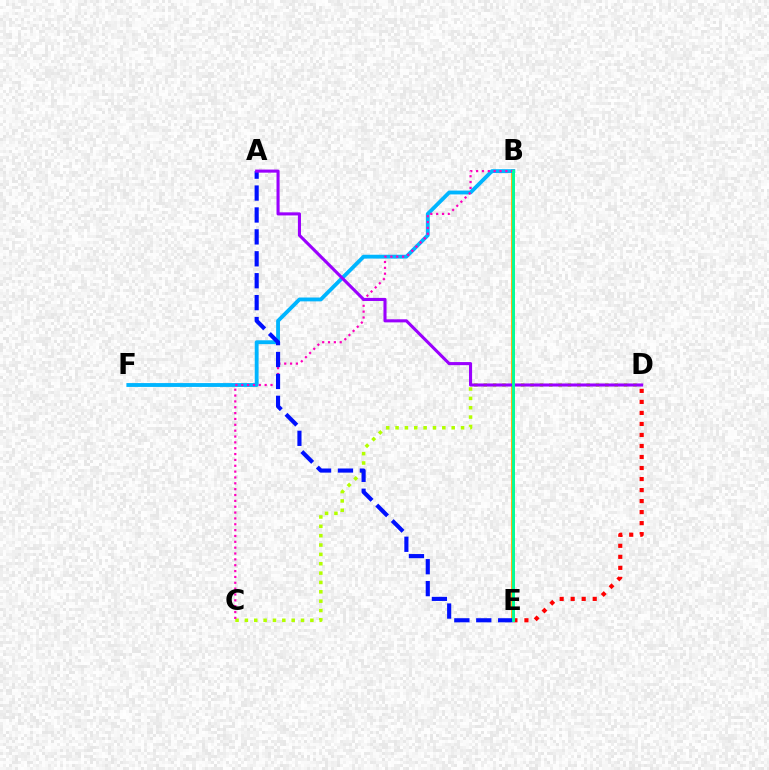{('B', 'E'): [{'color': '#08ff00', 'line_style': 'dashed', 'thickness': 2.14}, {'color': '#ffa500', 'line_style': 'solid', 'thickness': 2.71}, {'color': '#00ff9d', 'line_style': 'solid', 'thickness': 2.08}], ('C', 'D'): [{'color': '#b3ff00', 'line_style': 'dotted', 'thickness': 2.54}], ('D', 'E'): [{'color': '#ff0000', 'line_style': 'dotted', 'thickness': 2.99}], ('B', 'F'): [{'color': '#00b5ff', 'line_style': 'solid', 'thickness': 2.77}], ('B', 'C'): [{'color': '#ff00bd', 'line_style': 'dotted', 'thickness': 1.59}], ('A', 'E'): [{'color': '#0010ff', 'line_style': 'dashed', 'thickness': 2.98}], ('A', 'D'): [{'color': '#9b00ff', 'line_style': 'solid', 'thickness': 2.22}]}